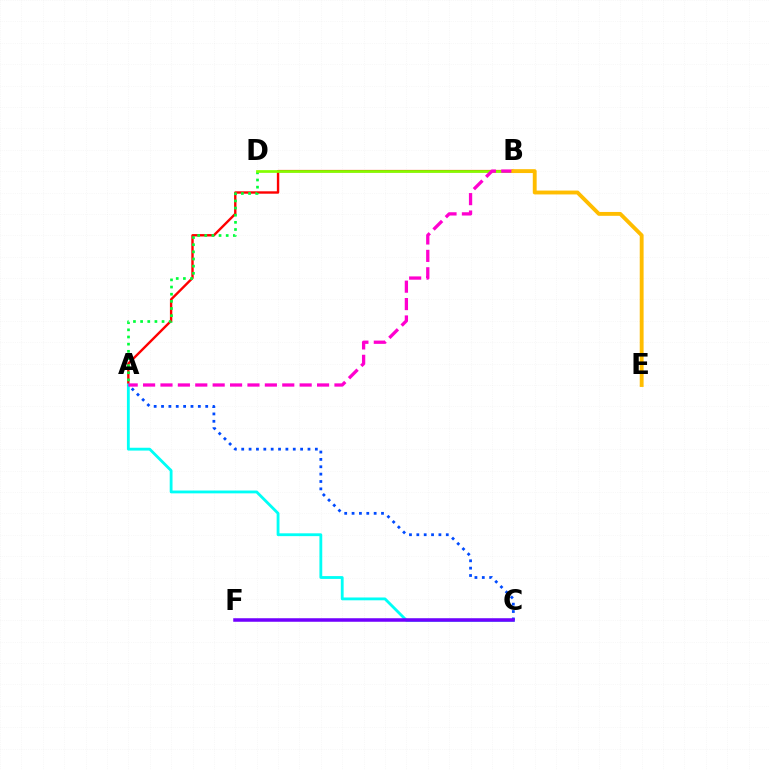{('A', 'B'): [{'color': '#ff0000', 'line_style': 'solid', 'thickness': 1.72}, {'color': '#ff00cf', 'line_style': 'dashed', 'thickness': 2.36}], ('A', 'C'): [{'color': '#00fff6', 'line_style': 'solid', 'thickness': 2.03}, {'color': '#004bff', 'line_style': 'dotted', 'thickness': 2.0}], ('A', 'D'): [{'color': '#00ff39', 'line_style': 'dotted', 'thickness': 1.94}], ('B', 'D'): [{'color': '#84ff00', 'line_style': 'solid', 'thickness': 1.95}], ('C', 'F'): [{'color': '#7200ff', 'line_style': 'solid', 'thickness': 2.54}], ('B', 'E'): [{'color': '#ffbd00', 'line_style': 'solid', 'thickness': 2.79}]}